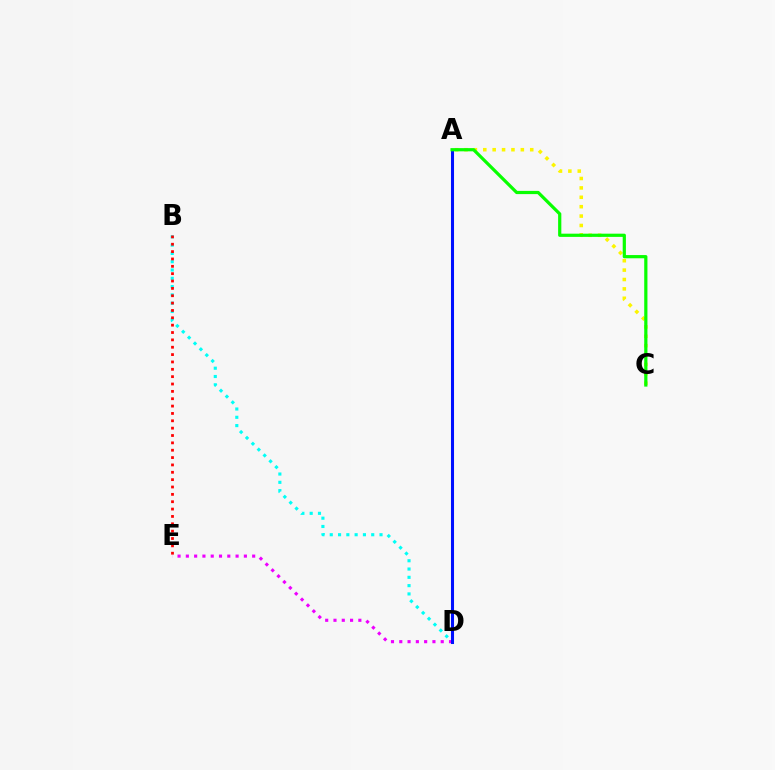{('B', 'D'): [{'color': '#00fff6', 'line_style': 'dotted', 'thickness': 2.25}], ('B', 'E'): [{'color': '#ff0000', 'line_style': 'dotted', 'thickness': 2.0}], ('D', 'E'): [{'color': '#ee00ff', 'line_style': 'dotted', 'thickness': 2.25}], ('A', 'C'): [{'color': '#fcf500', 'line_style': 'dotted', 'thickness': 2.55}, {'color': '#08ff00', 'line_style': 'solid', 'thickness': 2.31}], ('A', 'D'): [{'color': '#0010ff', 'line_style': 'solid', 'thickness': 2.2}]}